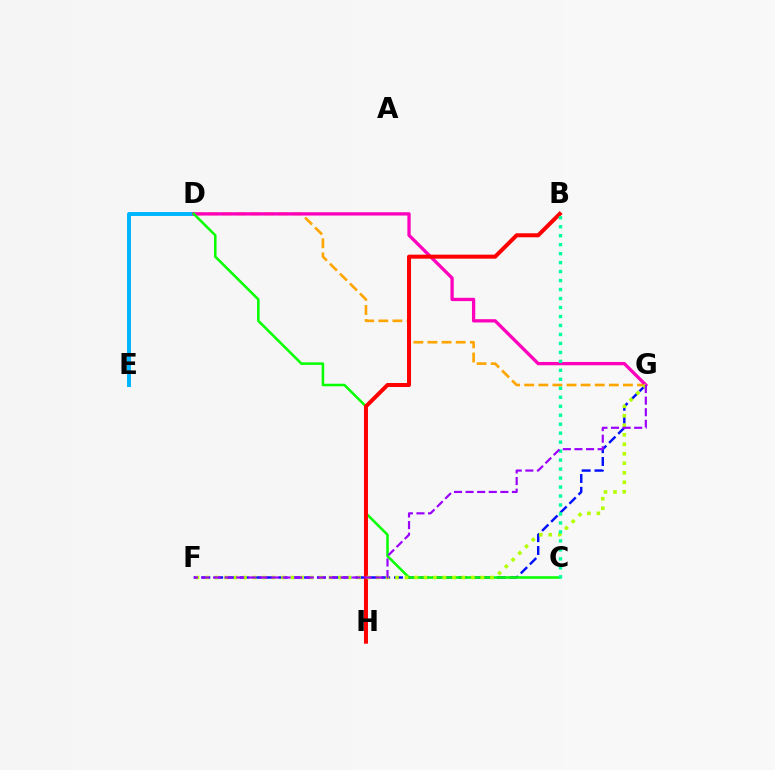{('D', 'E'): [{'color': '#00b5ff', 'line_style': 'solid', 'thickness': 2.86}], ('F', 'G'): [{'color': '#0010ff', 'line_style': 'dashed', 'thickness': 1.75}, {'color': '#b3ff00', 'line_style': 'dotted', 'thickness': 2.58}, {'color': '#9b00ff', 'line_style': 'dashed', 'thickness': 1.57}], ('D', 'G'): [{'color': '#ffa500', 'line_style': 'dashed', 'thickness': 1.92}, {'color': '#ff00bd', 'line_style': 'solid', 'thickness': 2.37}], ('C', 'D'): [{'color': '#08ff00', 'line_style': 'solid', 'thickness': 1.83}], ('B', 'H'): [{'color': '#ff0000', 'line_style': 'solid', 'thickness': 2.89}], ('B', 'C'): [{'color': '#00ff9d', 'line_style': 'dotted', 'thickness': 2.44}]}